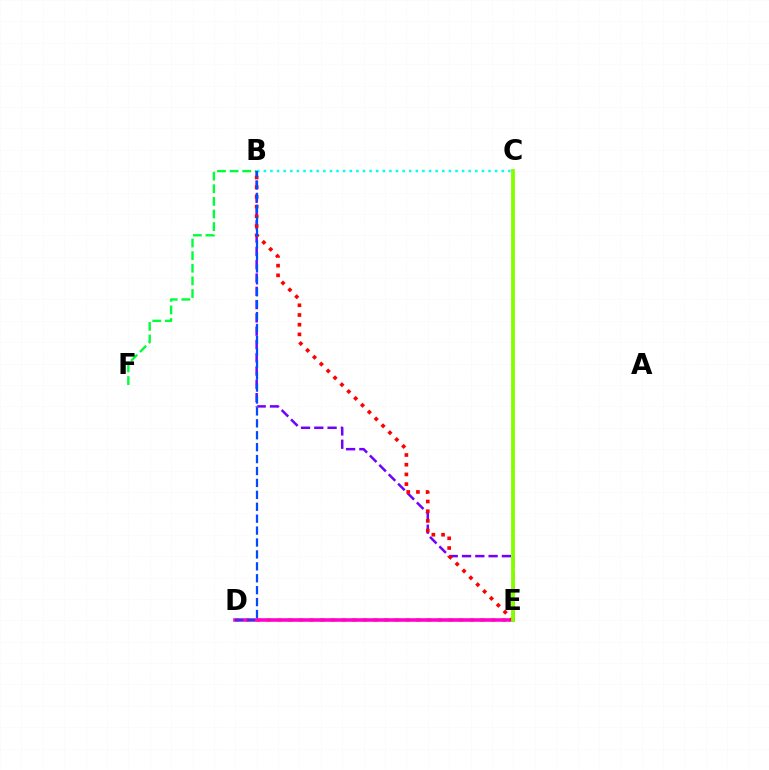{('D', 'E'): [{'color': '#ffbd00', 'line_style': 'dotted', 'thickness': 2.9}, {'color': '#ff00cf', 'line_style': 'solid', 'thickness': 2.57}], ('B', 'C'): [{'color': '#00fff6', 'line_style': 'dotted', 'thickness': 1.8}], ('B', 'F'): [{'color': '#00ff39', 'line_style': 'dashed', 'thickness': 1.71}], ('B', 'E'): [{'color': '#7200ff', 'line_style': 'dashed', 'thickness': 1.81}, {'color': '#ff0000', 'line_style': 'dotted', 'thickness': 2.64}], ('C', 'E'): [{'color': '#84ff00', 'line_style': 'solid', 'thickness': 2.74}], ('B', 'D'): [{'color': '#004bff', 'line_style': 'dashed', 'thickness': 1.62}]}